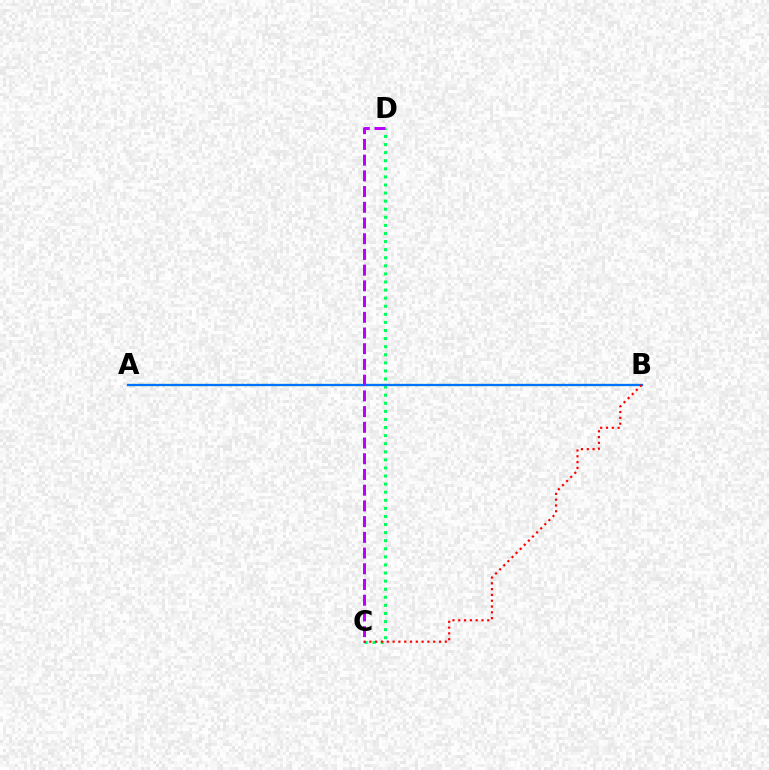{('A', 'B'): [{'color': '#d1ff00', 'line_style': 'dashed', 'thickness': 1.62}, {'color': '#0074ff', 'line_style': 'solid', 'thickness': 1.66}], ('C', 'D'): [{'color': '#00ff5c', 'line_style': 'dotted', 'thickness': 2.2}, {'color': '#b900ff', 'line_style': 'dashed', 'thickness': 2.14}], ('B', 'C'): [{'color': '#ff0000', 'line_style': 'dotted', 'thickness': 1.58}]}